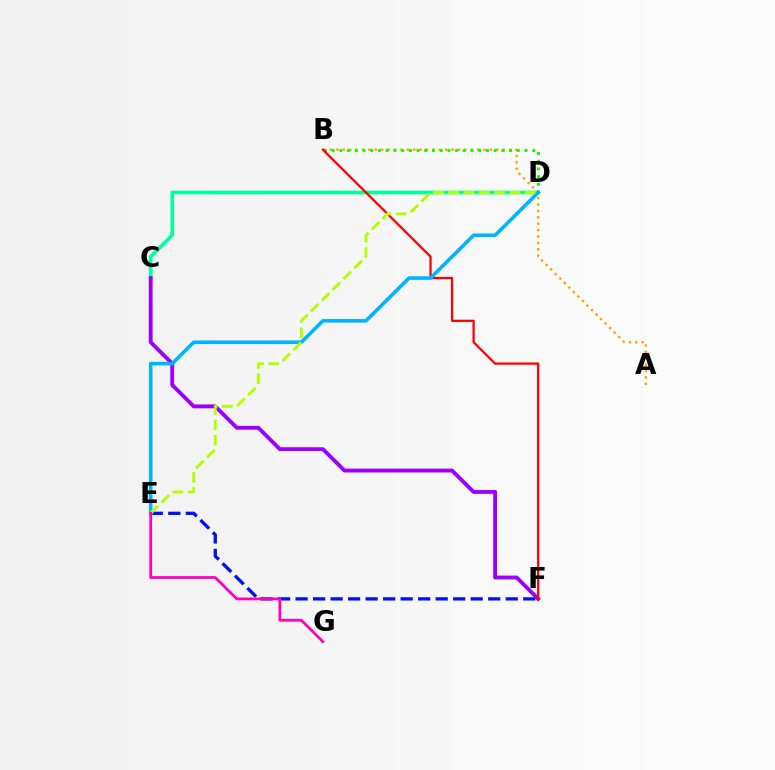{('A', 'B'): [{'color': '#ffa500', 'line_style': 'dotted', 'thickness': 1.74}], ('C', 'D'): [{'color': '#00ff9d', 'line_style': 'solid', 'thickness': 2.62}], ('E', 'F'): [{'color': '#0010ff', 'line_style': 'dashed', 'thickness': 2.38}], ('B', 'D'): [{'color': '#08ff00', 'line_style': 'dotted', 'thickness': 2.1}], ('C', 'F'): [{'color': '#9b00ff', 'line_style': 'solid', 'thickness': 2.77}], ('B', 'F'): [{'color': '#ff0000', 'line_style': 'solid', 'thickness': 1.63}], ('D', 'E'): [{'color': '#00b5ff', 'line_style': 'solid', 'thickness': 2.59}, {'color': '#b3ff00', 'line_style': 'dashed', 'thickness': 2.08}], ('E', 'G'): [{'color': '#ff00bd', 'line_style': 'solid', 'thickness': 1.98}]}